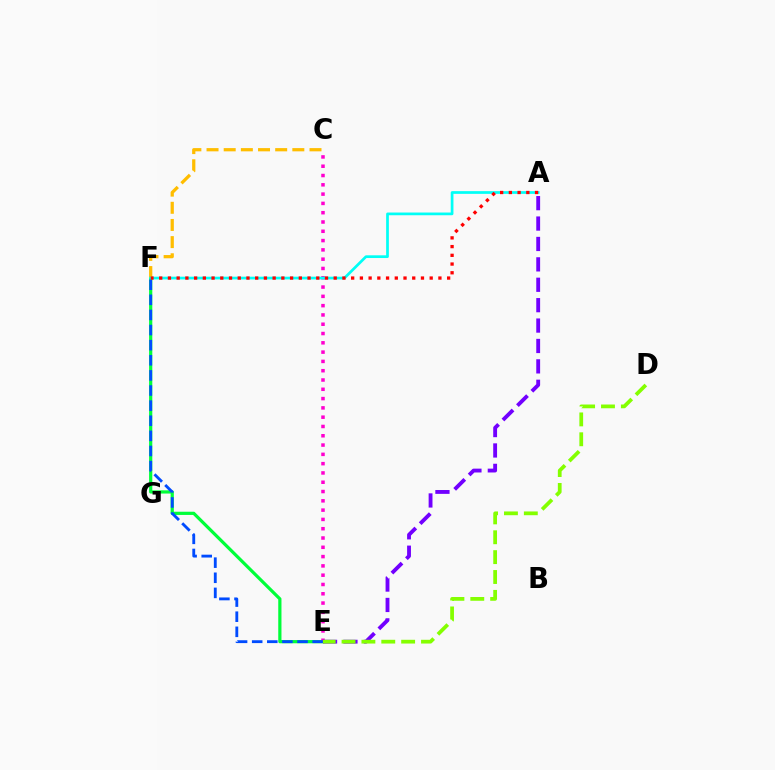{('E', 'F'): [{'color': '#00ff39', 'line_style': 'solid', 'thickness': 2.31}, {'color': '#004bff', 'line_style': 'dashed', 'thickness': 2.05}], ('C', 'E'): [{'color': '#ff00cf', 'line_style': 'dotted', 'thickness': 2.53}], ('A', 'E'): [{'color': '#7200ff', 'line_style': 'dashed', 'thickness': 2.77}], ('C', 'F'): [{'color': '#ffbd00', 'line_style': 'dashed', 'thickness': 2.33}], ('D', 'E'): [{'color': '#84ff00', 'line_style': 'dashed', 'thickness': 2.7}], ('A', 'F'): [{'color': '#00fff6', 'line_style': 'solid', 'thickness': 1.95}, {'color': '#ff0000', 'line_style': 'dotted', 'thickness': 2.37}]}